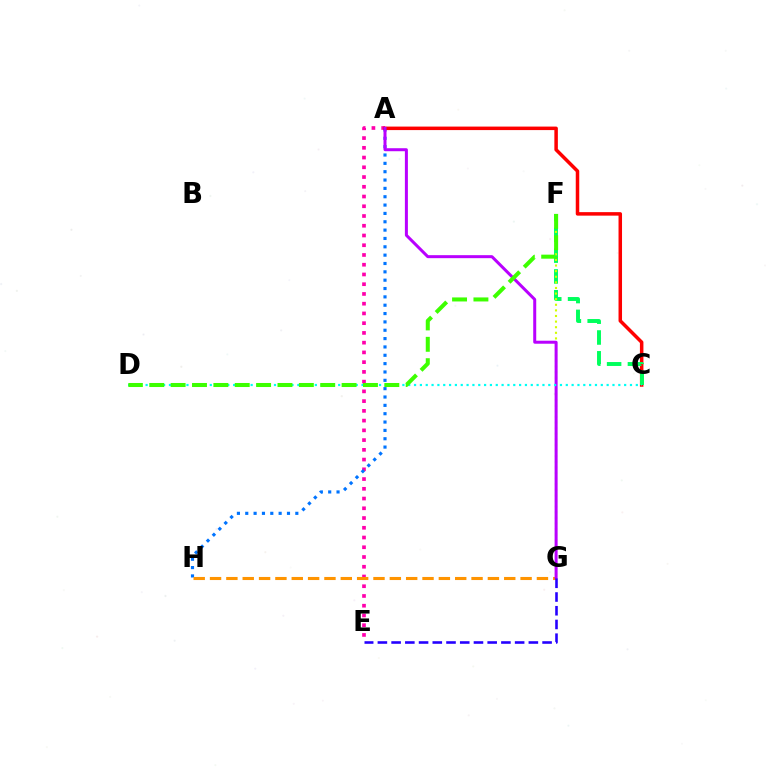{('A', 'E'): [{'color': '#ff00ac', 'line_style': 'dotted', 'thickness': 2.65}], ('A', 'H'): [{'color': '#0074ff', 'line_style': 'dotted', 'thickness': 2.27}], ('A', 'C'): [{'color': '#ff0000', 'line_style': 'solid', 'thickness': 2.52}], ('C', 'F'): [{'color': '#00ff5c', 'line_style': 'dashed', 'thickness': 2.83}], ('G', 'H'): [{'color': '#ff9400', 'line_style': 'dashed', 'thickness': 2.22}], ('F', 'G'): [{'color': '#d1ff00', 'line_style': 'dotted', 'thickness': 1.52}], ('A', 'G'): [{'color': '#b900ff', 'line_style': 'solid', 'thickness': 2.16}], ('C', 'D'): [{'color': '#00fff6', 'line_style': 'dotted', 'thickness': 1.59}], ('E', 'G'): [{'color': '#2500ff', 'line_style': 'dashed', 'thickness': 1.86}], ('D', 'F'): [{'color': '#3dff00', 'line_style': 'dashed', 'thickness': 2.9}]}